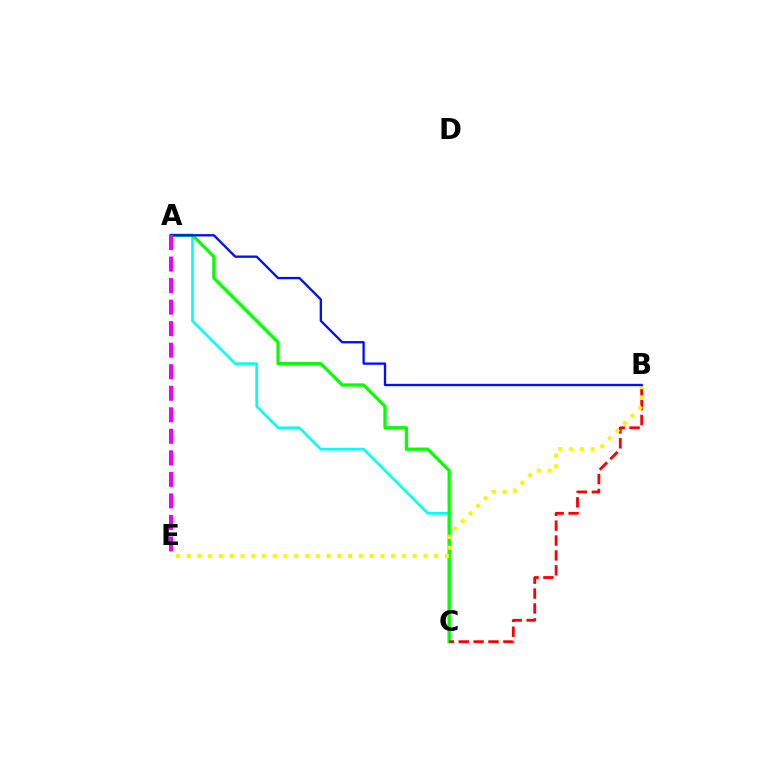{('A', 'C'): [{'color': '#00fff6', 'line_style': 'solid', 'thickness': 1.9}, {'color': '#08ff00', 'line_style': 'solid', 'thickness': 2.36}], ('B', 'C'): [{'color': '#ff0000', 'line_style': 'dashed', 'thickness': 2.02}], ('B', 'E'): [{'color': '#fcf500', 'line_style': 'dotted', 'thickness': 2.92}], ('A', 'B'): [{'color': '#0010ff', 'line_style': 'solid', 'thickness': 1.68}], ('A', 'E'): [{'color': '#ee00ff', 'line_style': 'dashed', 'thickness': 2.93}]}